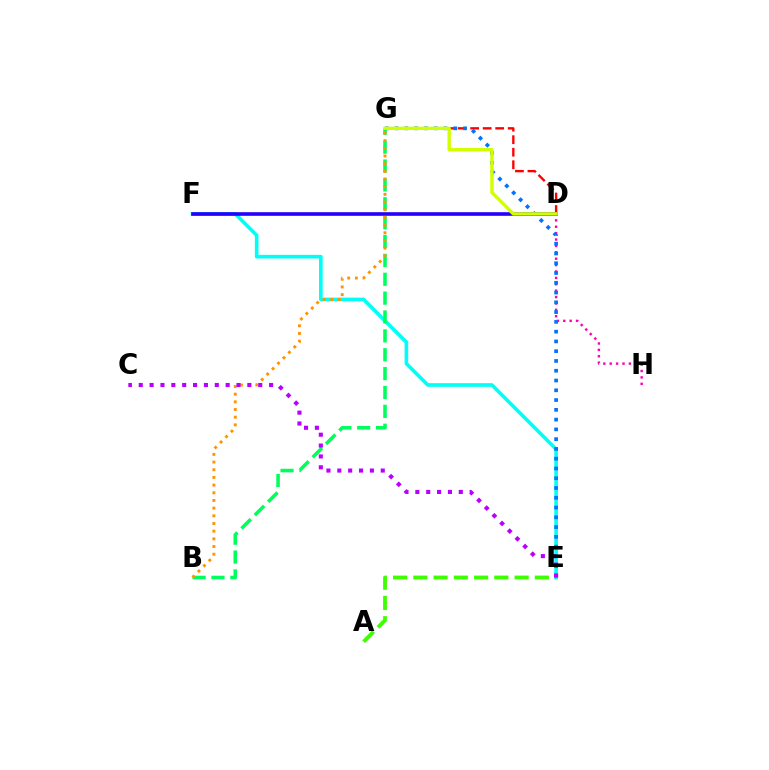{('D', 'H'): [{'color': '#ff00ac', 'line_style': 'dotted', 'thickness': 1.74}], ('E', 'F'): [{'color': '#00fff6', 'line_style': 'solid', 'thickness': 2.62}], ('D', 'F'): [{'color': '#2500ff', 'line_style': 'solid', 'thickness': 2.61}], ('A', 'E'): [{'color': '#3dff00', 'line_style': 'dashed', 'thickness': 2.75}], ('D', 'G'): [{'color': '#ff0000', 'line_style': 'dashed', 'thickness': 1.7}, {'color': '#d1ff00', 'line_style': 'solid', 'thickness': 2.45}], ('B', 'G'): [{'color': '#00ff5c', 'line_style': 'dashed', 'thickness': 2.56}, {'color': '#ff9400', 'line_style': 'dotted', 'thickness': 2.09}], ('E', 'G'): [{'color': '#0074ff', 'line_style': 'dotted', 'thickness': 2.65}], ('C', 'E'): [{'color': '#b900ff', 'line_style': 'dotted', 'thickness': 2.95}]}